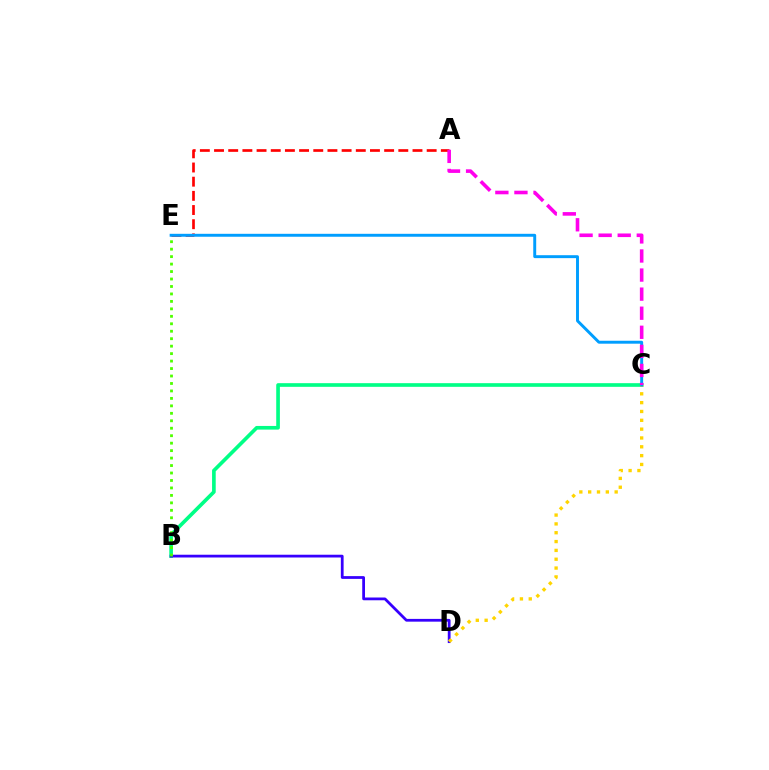{('B', 'C'): [{'color': '#00ff86', 'line_style': 'solid', 'thickness': 2.63}], ('B', 'D'): [{'color': '#3700ff', 'line_style': 'solid', 'thickness': 1.99}], ('A', 'E'): [{'color': '#ff0000', 'line_style': 'dashed', 'thickness': 1.93}], ('B', 'E'): [{'color': '#4fff00', 'line_style': 'dotted', 'thickness': 2.03}], ('C', 'D'): [{'color': '#ffd500', 'line_style': 'dotted', 'thickness': 2.4}], ('C', 'E'): [{'color': '#009eff', 'line_style': 'solid', 'thickness': 2.11}], ('A', 'C'): [{'color': '#ff00ed', 'line_style': 'dashed', 'thickness': 2.59}]}